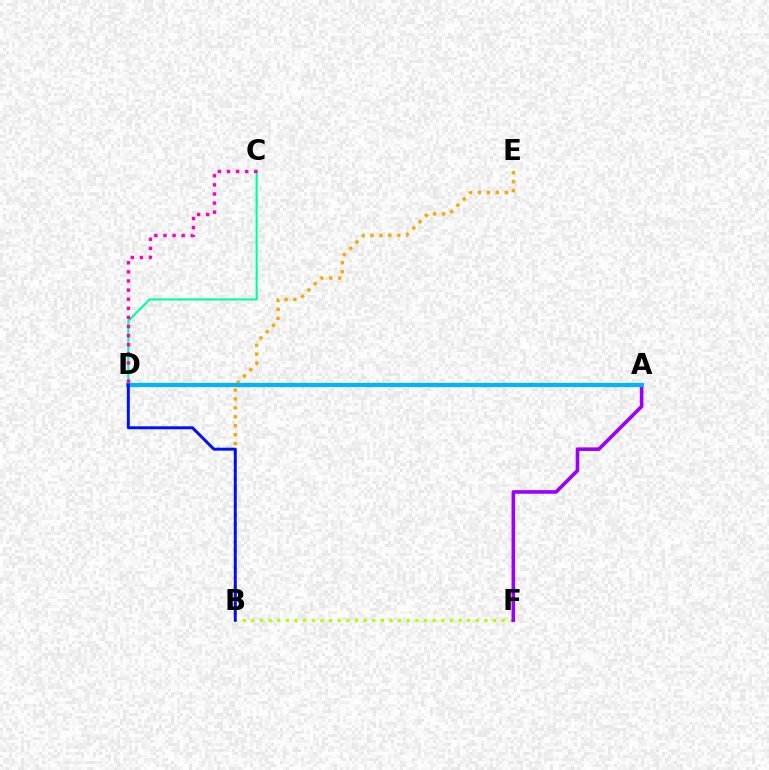{('C', 'D'): [{'color': '#00ff9d', 'line_style': 'solid', 'thickness': 1.52}, {'color': '#ff00bd', 'line_style': 'dotted', 'thickness': 2.47}], ('A', 'D'): [{'color': '#ff0000', 'line_style': 'dashed', 'thickness': 2.94}, {'color': '#08ff00', 'line_style': 'dotted', 'thickness': 2.95}, {'color': '#00b5ff', 'line_style': 'solid', 'thickness': 2.95}], ('B', 'F'): [{'color': '#b3ff00', 'line_style': 'dotted', 'thickness': 2.35}], ('A', 'F'): [{'color': '#9b00ff', 'line_style': 'solid', 'thickness': 2.59}], ('B', 'E'): [{'color': '#ffa500', 'line_style': 'dotted', 'thickness': 2.43}], ('B', 'D'): [{'color': '#0010ff', 'line_style': 'solid', 'thickness': 2.13}]}